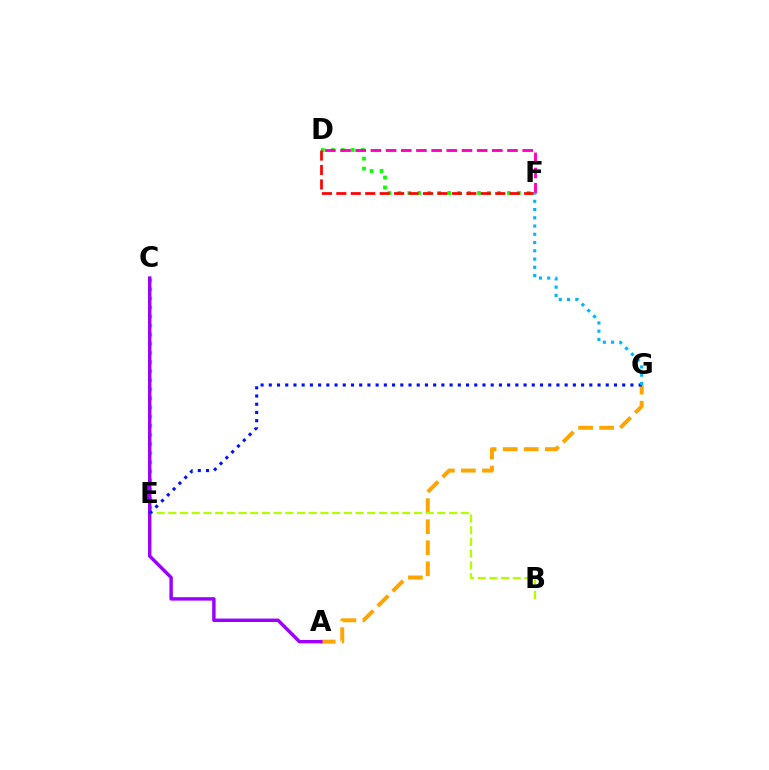{('C', 'E'): [{'color': '#00ff9d', 'line_style': 'dotted', 'thickness': 2.47}], ('A', 'G'): [{'color': '#ffa500', 'line_style': 'dashed', 'thickness': 2.86}], ('D', 'F'): [{'color': '#08ff00', 'line_style': 'dotted', 'thickness': 2.71}, {'color': '#ff00bd', 'line_style': 'dashed', 'thickness': 2.06}, {'color': '#ff0000', 'line_style': 'dashed', 'thickness': 1.96}], ('A', 'C'): [{'color': '#9b00ff', 'line_style': 'solid', 'thickness': 2.46}], ('B', 'E'): [{'color': '#b3ff00', 'line_style': 'dashed', 'thickness': 1.59}], ('E', 'G'): [{'color': '#0010ff', 'line_style': 'dotted', 'thickness': 2.23}], ('F', 'G'): [{'color': '#00b5ff', 'line_style': 'dotted', 'thickness': 2.24}]}